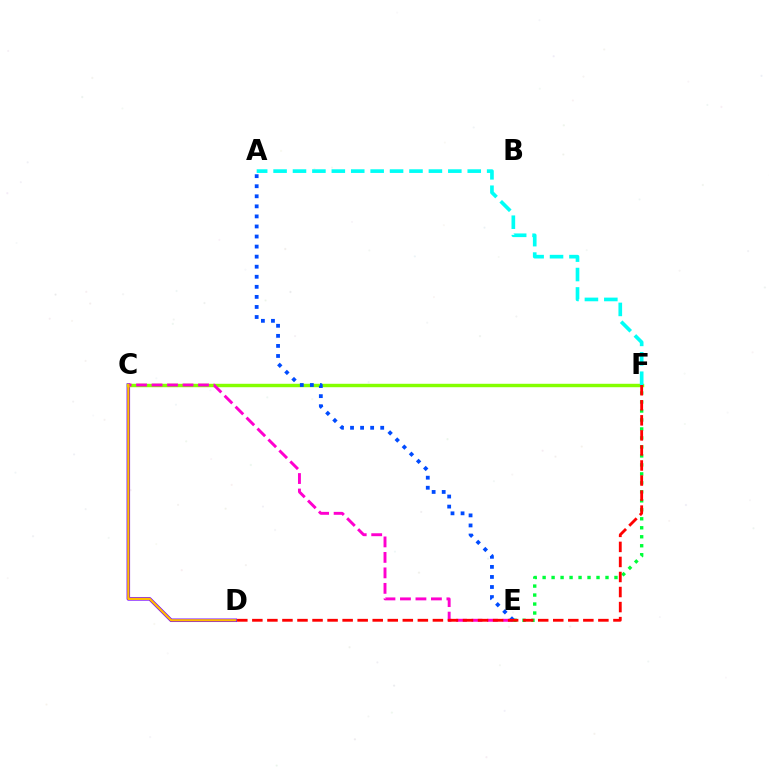{('C', 'D'): [{'color': '#7200ff', 'line_style': 'solid', 'thickness': 2.51}, {'color': '#ffbd00', 'line_style': 'solid', 'thickness': 1.61}], ('C', 'F'): [{'color': '#84ff00', 'line_style': 'solid', 'thickness': 2.47}], ('A', 'F'): [{'color': '#00fff6', 'line_style': 'dashed', 'thickness': 2.64}], ('C', 'E'): [{'color': '#ff00cf', 'line_style': 'dashed', 'thickness': 2.1}], ('E', 'F'): [{'color': '#00ff39', 'line_style': 'dotted', 'thickness': 2.44}], ('A', 'E'): [{'color': '#004bff', 'line_style': 'dotted', 'thickness': 2.73}], ('D', 'F'): [{'color': '#ff0000', 'line_style': 'dashed', 'thickness': 2.04}]}